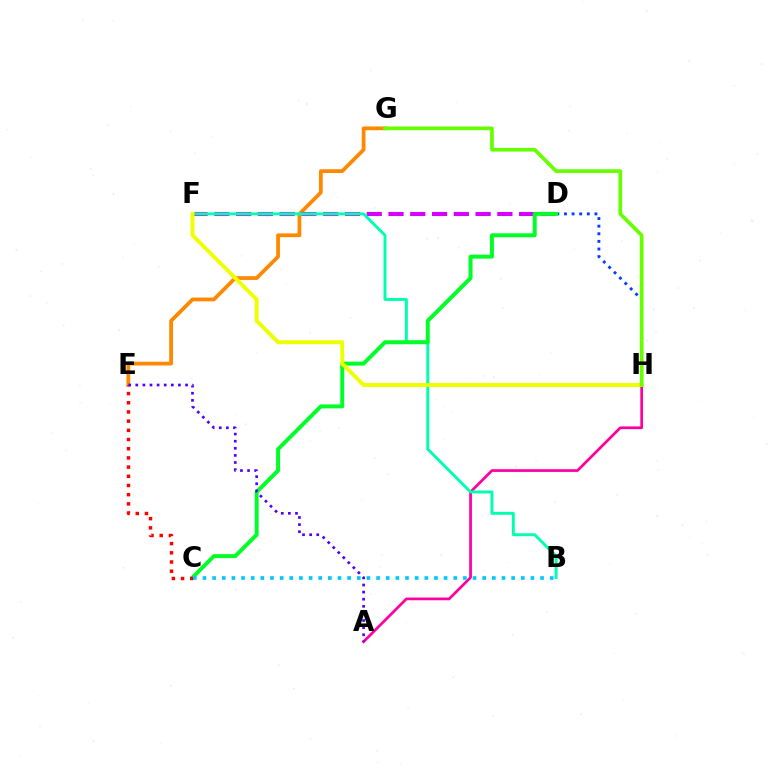{('A', 'H'): [{'color': '#ff00a0', 'line_style': 'solid', 'thickness': 1.96}], ('E', 'G'): [{'color': '#ff8800', 'line_style': 'solid', 'thickness': 2.7}], ('D', 'F'): [{'color': '#d600ff', 'line_style': 'dashed', 'thickness': 2.96}], ('D', 'H'): [{'color': '#003fff', 'line_style': 'dotted', 'thickness': 2.07}], ('B', 'F'): [{'color': '#00ffaf', 'line_style': 'solid', 'thickness': 2.11}], ('C', 'D'): [{'color': '#00ff27', 'line_style': 'solid', 'thickness': 2.85}], ('C', 'E'): [{'color': '#ff0000', 'line_style': 'dotted', 'thickness': 2.5}], ('F', 'H'): [{'color': '#eeff00', 'line_style': 'solid', 'thickness': 2.82}], ('G', 'H'): [{'color': '#66ff00', 'line_style': 'solid', 'thickness': 2.66}], ('A', 'E'): [{'color': '#4f00ff', 'line_style': 'dotted', 'thickness': 1.93}], ('B', 'C'): [{'color': '#00c7ff', 'line_style': 'dotted', 'thickness': 2.62}]}